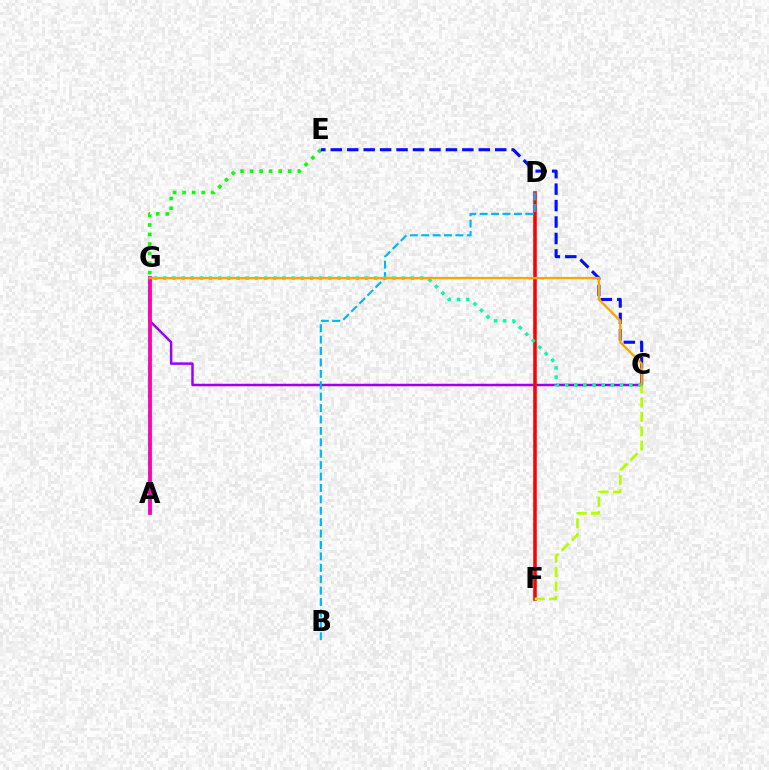{('A', 'E'): [{'color': '#08ff00', 'line_style': 'dotted', 'thickness': 2.59}], ('C', 'G'): [{'color': '#9b00ff', 'line_style': 'solid', 'thickness': 1.78}, {'color': '#00ff9d', 'line_style': 'dotted', 'thickness': 2.49}, {'color': '#ffa500', 'line_style': 'solid', 'thickness': 1.71}], ('D', 'F'): [{'color': '#ff0000', 'line_style': 'solid', 'thickness': 2.57}], ('C', 'E'): [{'color': '#0010ff', 'line_style': 'dashed', 'thickness': 2.23}], ('C', 'F'): [{'color': '#b3ff00', 'line_style': 'dashed', 'thickness': 1.95}], ('B', 'D'): [{'color': '#00b5ff', 'line_style': 'dashed', 'thickness': 1.55}], ('A', 'G'): [{'color': '#ff00bd', 'line_style': 'solid', 'thickness': 2.75}]}